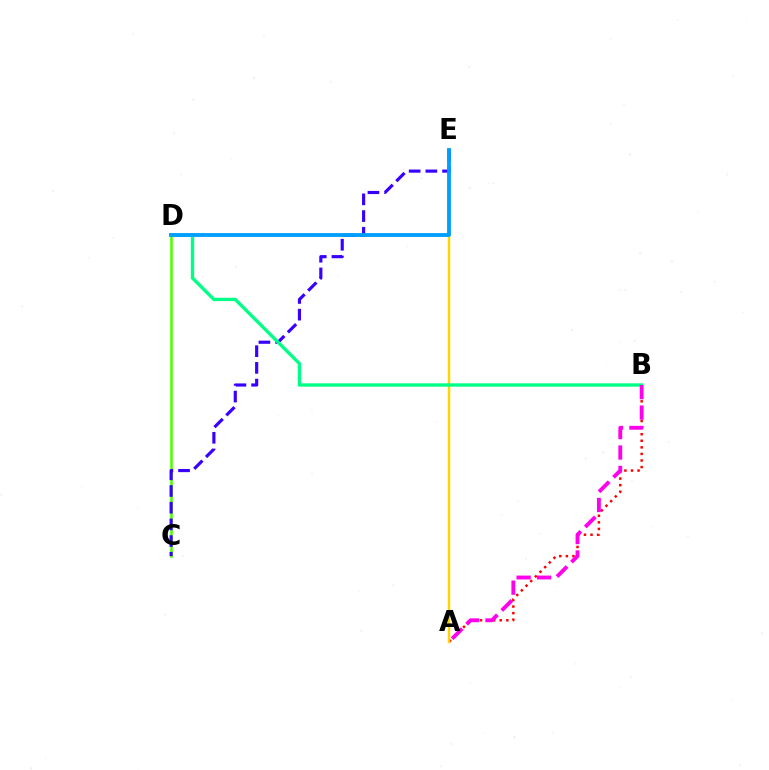{('A', 'B'): [{'color': '#ff0000', 'line_style': 'dotted', 'thickness': 1.79}, {'color': '#ff00ed', 'line_style': 'dashed', 'thickness': 2.78}], ('C', 'D'): [{'color': '#4fff00', 'line_style': 'solid', 'thickness': 1.83}], ('A', 'E'): [{'color': '#ffd500', 'line_style': 'solid', 'thickness': 1.77}], ('C', 'E'): [{'color': '#3700ff', 'line_style': 'dashed', 'thickness': 2.27}], ('B', 'D'): [{'color': '#00ff86', 'line_style': 'solid', 'thickness': 2.41}], ('D', 'E'): [{'color': '#009eff', 'line_style': 'solid', 'thickness': 2.76}]}